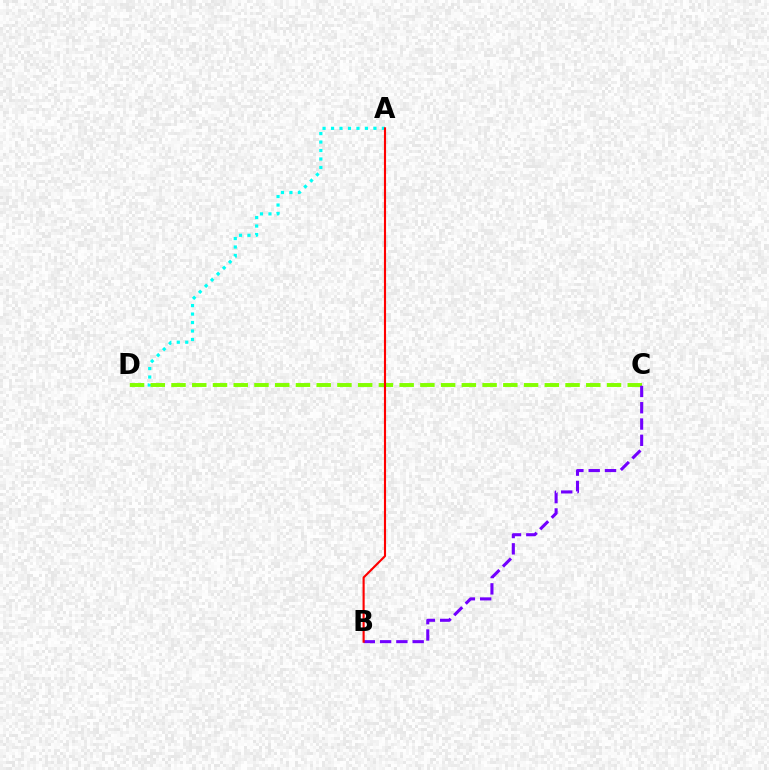{('A', 'D'): [{'color': '#00fff6', 'line_style': 'dotted', 'thickness': 2.3}], ('C', 'D'): [{'color': '#84ff00', 'line_style': 'dashed', 'thickness': 2.82}], ('B', 'C'): [{'color': '#7200ff', 'line_style': 'dashed', 'thickness': 2.21}], ('A', 'B'): [{'color': '#ff0000', 'line_style': 'solid', 'thickness': 1.53}]}